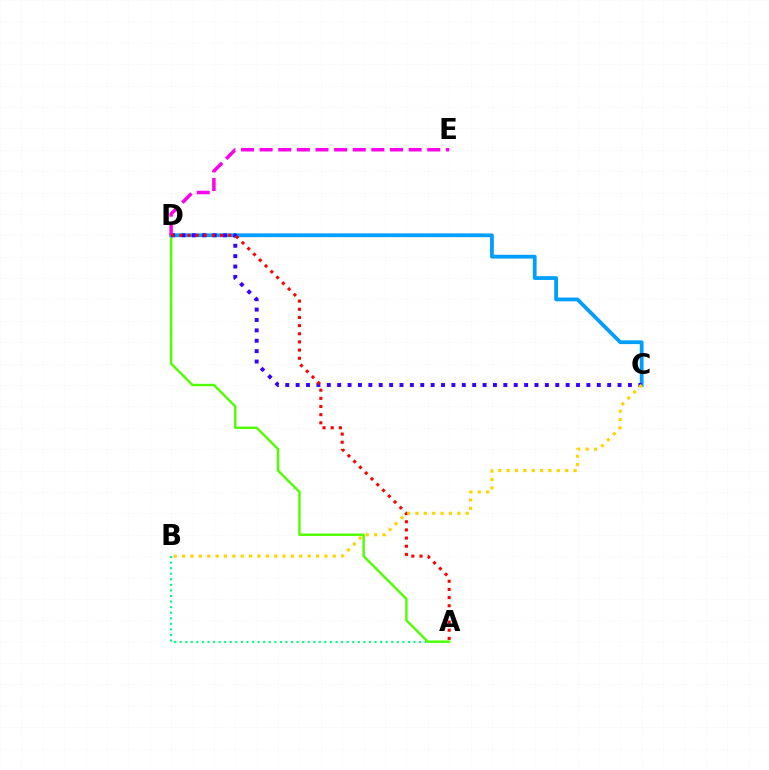{('A', 'B'): [{'color': '#00ff86', 'line_style': 'dotted', 'thickness': 1.51}], ('A', 'D'): [{'color': '#4fff00', 'line_style': 'solid', 'thickness': 1.74}, {'color': '#ff0000', 'line_style': 'dotted', 'thickness': 2.22}], ('C', 'D'): [{'color': '#009eff', 'line_style': 'solid', 'thickness': 2.72}, {'color': '#3700ff', 'line_style': 'dotted', 'thickness': 2.82}], ('D', 'E'): [{'color': '#ff00ed', 'line_style': 'dashed', 'thickness': 2.53}], ('B', 'C'): [{'color': '#ffd500', 'line_style': 'dotted', 'thickness': 2.27}]}